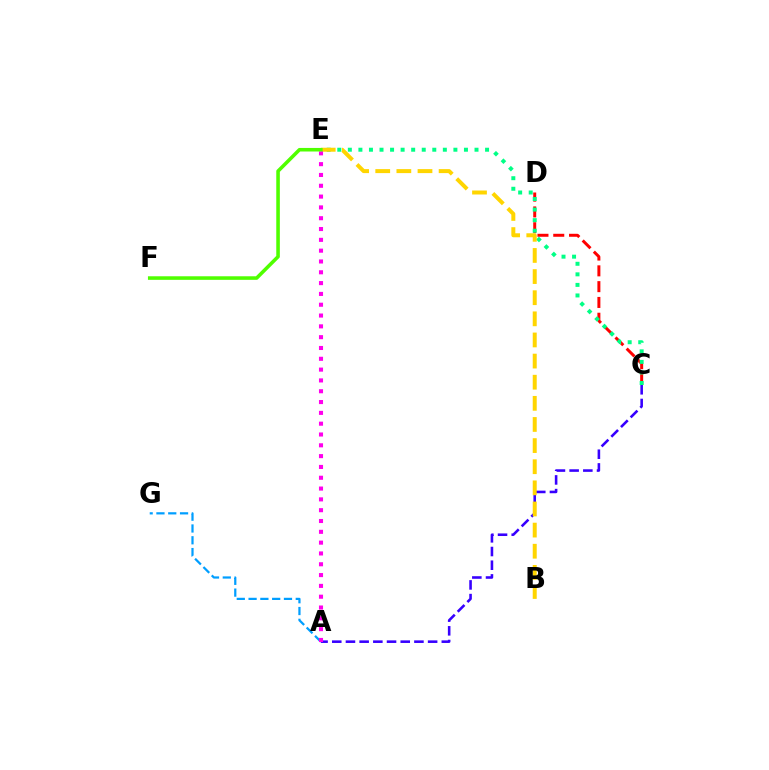{('A', 'C'): [{'color': '#3700ff', 'line_style': 'dashed', 'thickness': 1.86}], ('C', 'D'): [{'color': '#ff0000', 'line_style': 'dashed', 'thickness': 2.15}], ('A', 'G'): [{'color': '#009eff', 'line_style': 'dashed', 'thickness': 1.6}], ('C', 'E'): [{'color': '#00ff86', 'line_style': 'dotted', 'thickness': 2.87}], ('B', 'E'): [{'color': '#ffd500', 'line_style': 'dashed', 'thickness': 2.87}], ('A', 'E'): [{'color': '#ff00ed', 'line_style': 'dotted', 'thickness': 2.94}], ('E', 'F'): [{'color': '#4fff00', 'line_style': 'solid', 'thickness': 2.56}]}